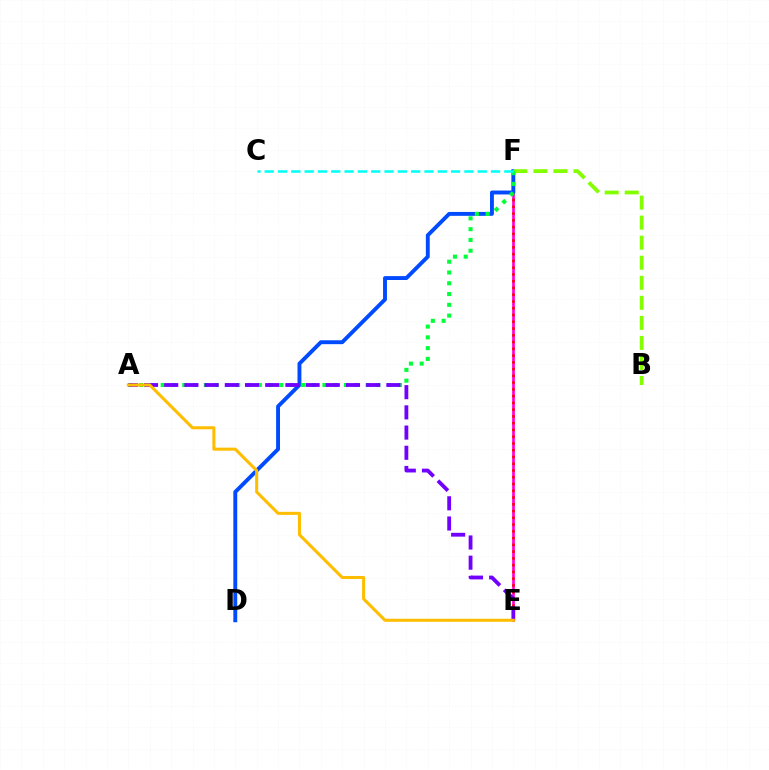{('E', 'F'): [{'color': '#ff00cf', 'line_style': 'solid', 'thickness': 1.93}, {'color': '#ff0000', 'line_style': 'dotted', 'thickness': 1.84}], ('D', 'F'): [{'color': '#004bff', 'line_style': 'solid', 'thickness': 2.8}], ('B', 'F'): [{'color': '#84ff00', 'line_style': 'dashed', 'thickness': 2.72}], ('A', 'F'): [{'color': '#00ff39', 'line_style': 'dotted', 'thickness': 2.93}], ('A', 'E'): [{'color': '#7200ff', 'line_style': 'dashed', 'thickness': 2.74}, {'color': '#ffbd00', 'line_style': 'solid', 'thickness': 2.19}], ('C', 'F'): [{'color': '#00fff6', 'line_style': 'dashed', 'thickness': 1.81}]}